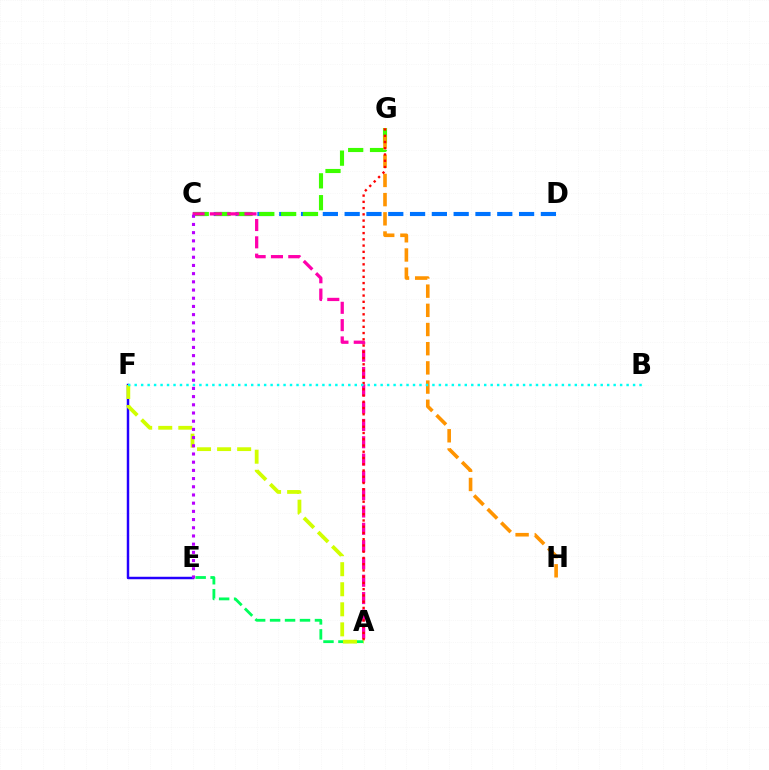{('C', 'D'): [{'color': '#0074ff', 'line_style': 'dashed', 'thickness': 2.96}], ('A', 'E'): [{'color': '#00ff5c', 'line_style': 'dashed', 'thickness': 2.03}], ('C', 'G'): [{'color': '#3dff00', 'line_style': 'dashed', 'thickness': 2.97}], ('A', 'C'): [{'color': '#ff00ac', 'line_style': 'dashed', 'thickness': 2.35}], ('G', 'H'): [{'color': '#ff9400', 'line_style': 'dashed', 'thickness': 2.61}], ('E', 'F'): [{'color': '#2500ff', 'line_style': 'solid', 'thickness': 1.77}], ('A', 'G'): [{'color': '#ff0000', 'line_style': 'dotted', 'thickness': 1.7}], ('A', 'F'): [{'color': '#d1ff00', 'line_style': 'dashed', 'thickness': 2.72}], ('B', 'F'): [{'color': '#00fff6', 'line_style': 'dotted', 'thickness': 1.76}], ('C', 'E'): [{'color': '#b900ff', 'line_style': 'dotted', 'thickness': 2.23}]}